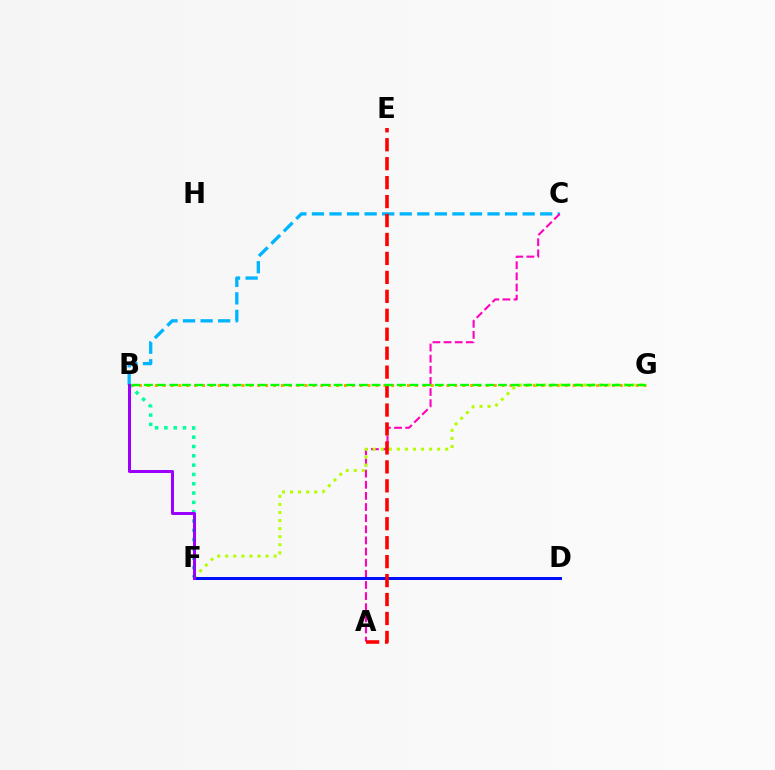{('B', 'C'): [{'color': '#00b5ff', 'line_style': 'dashed', 'thickness': 2.39}], ('A', 'C'): [{'color': '#ff00bd', 'line_style': 'dashed', 'thickness': 1.51}], ('B', 'G'): [{'color': '#ffa500', 'line_style': 'dotted', 'thickness': 2.14}, {'color': '#08ff00', 'line_style': 'dashed', 'thickness': 1.72}], ('D', 'F'): [{'color': '#0010ff', 'line_style': 'solid', 'thickness': 2.16}], ('F', 'G'): [{'color': '#b3ff00', 'line_style': 'dotted', 'thickness': 2.19}], ('B', 'F'): [{'color': '#00ff9d', 'line_style': 'dotted', 'thickness': 2.53}, {'color': '#9b00ff', 'line_style': 'solid', 'thickness': 2.17}], ('A', 'E'): [{'color': '#ff0000', 'line_style': 'dashed', 'thickness': 2.57}]}